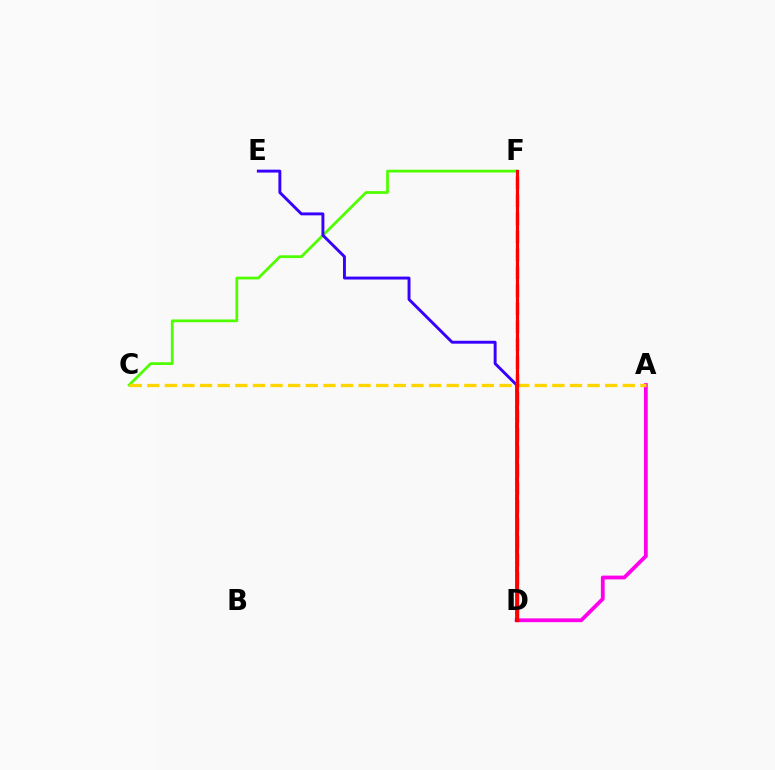{('A', 'D'): [{'color': '#ff00ed', 'line_style': 'solid', 'thickness': 2.73}], ('C', 'F'): [{'color': '#4fff00', 'line_style': 'solid', 'thickness': 1.99}], ('D', 'F'): [{'color': '#00ff86', 'line_style': 'solid', 'thickness': 1.53}, {'color': '#009eff', 'line_style': 'dashed', 'thickness': 2.44}, {'color': '#ff0000', 'line_style': 'solid', 'thickness': 2.29}], ('A', 'C'): [{'color': '#ffd500', 'line_style': 'dashed', 'thickness': 2.39}], ('D', 'E'): [{'color': '#3700ff', 'line_style': 'solid', 'thickness': 2.1}]}